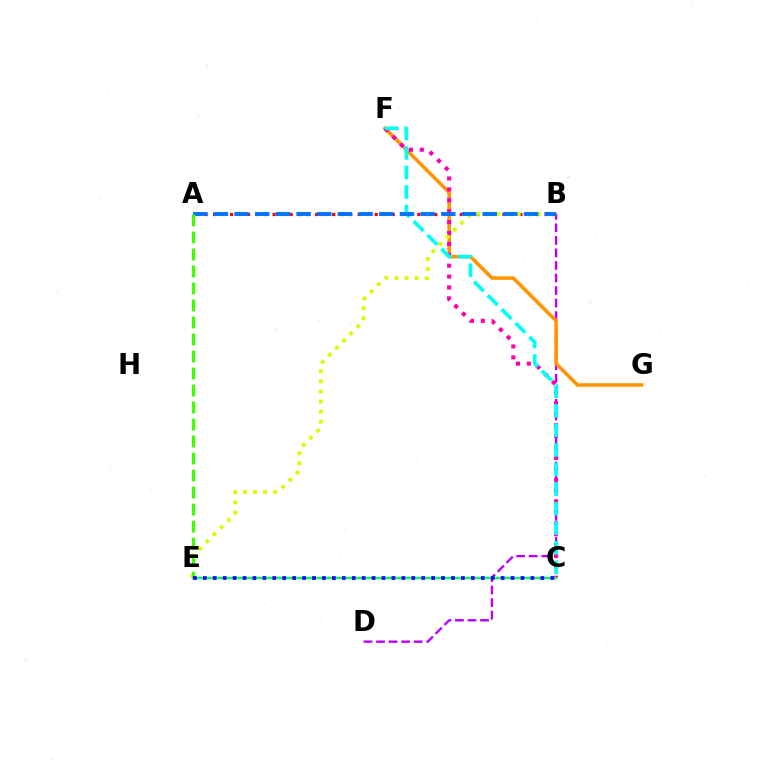{('B', 'D'): [{'color': '#b900ff', 'line_style': 'dashed', 'thickness': 1.7}], ('A', 'B'): [{'color': '#ff0000', 'line_style': 'dotted', 'thickness': 2.31}, {'color': '#0074ff', 'line_style': 'dashed', 'thickness': 2.81}], ('F', 'G'): [{'color': '#ff9400', 'line_style': 'solid', 'thickness': 2.55}], ('C', 'F'): [{'color': '#ff00ac', 'line_style': 'dotted', 'thickness': 2.96}, {'color': '#00fff6', 'line_style': 'dashed', 'thickness': 2.66}], ('C', 'E'): [{'color': '#00ff5c', 'line_style': 'solid', 'thickness': 1.72}, {'color': '#2500ff', 'line_style': 'dotted', 'thickness': 2.7}], ('B', 'E'): [{'color': '#d1ff00', 'line_style': 'dotted', 'thickness': 2.74}], ('A', 'E'): [{'color': '#3dff00', 'line_style': 'dashed', 'thickness': 2.31}]}